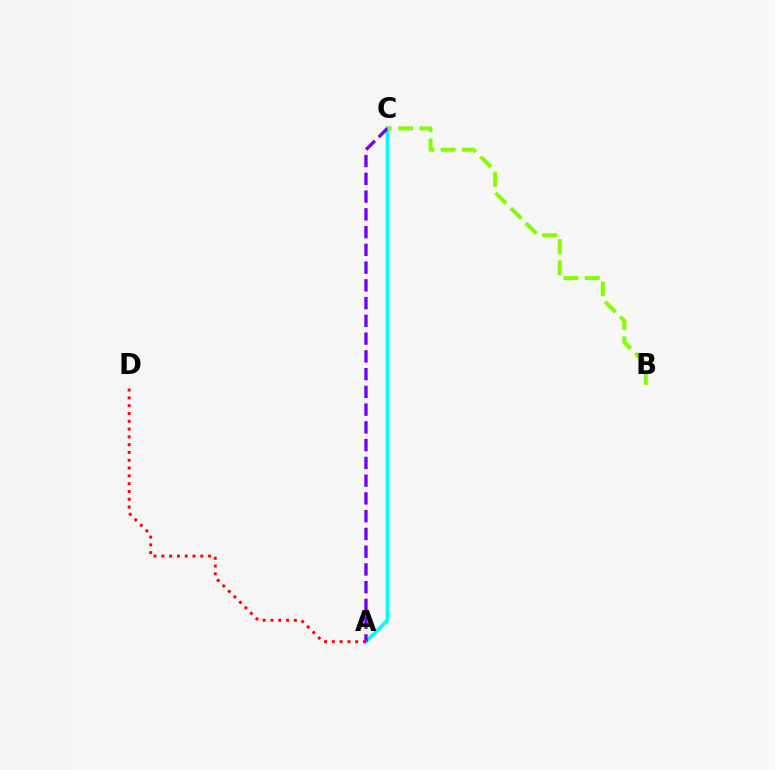{('A', 'C'): [{'color': '#00fff6', 'line_style': 'solid', 'thickness': 2.67}, {'color': '#7200ff', 'line_style': 'dashed', 'thickness': 2.41}], ('A', 'D'): [{'color': '#ff0000', 'line_style': 'dotted', 'thickness': 2.12}], ('B', 'C'): [{'color': '#84ff00', 'line_style': 'dashed', 'thickness': 2.9}]}